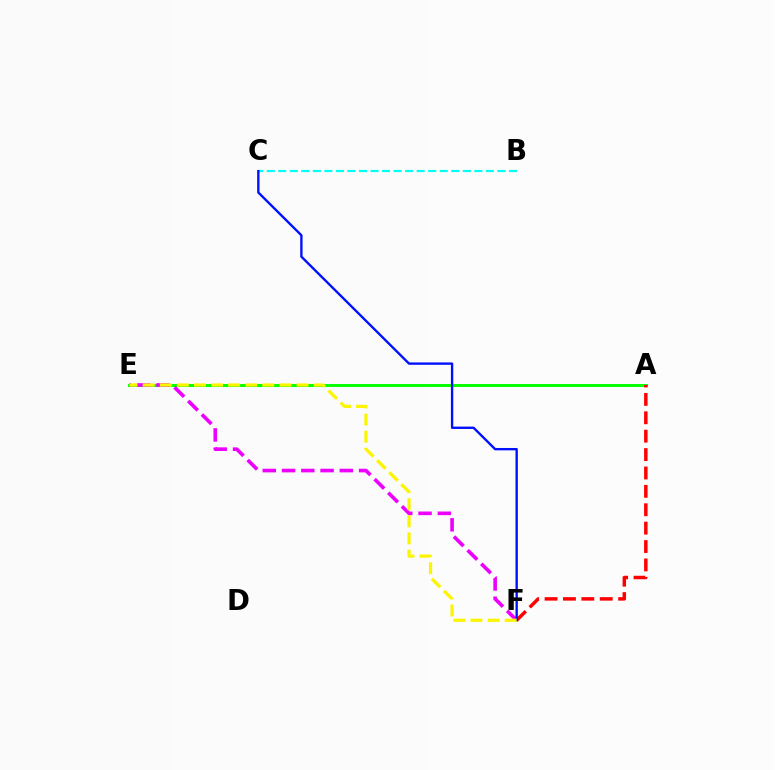{('A', 'E'): [{'color': '#08ff00', 'line_style': 'solid', 'thickness': 2.14}], ('E', 'F'): [{'color': '#ee00ff', 'line_style': 'dashed', 'thickness': 2.62}, {'color': '#fcf500', 'line_style': 'dashed', 'thickness': 2.32}], ('A', 'F'): [{'color': '#ff0000', 'line_style': 'dashed', 'thickness': 2.5}], ('B', 'C'): [{'color': '#00fff6', 'line_style': 'dashed', 'thickness': 1.57}], ('C', 'F'): [{'color': '#0010ff', 'line_style': 'solid', 'thickness': 1.7}]}